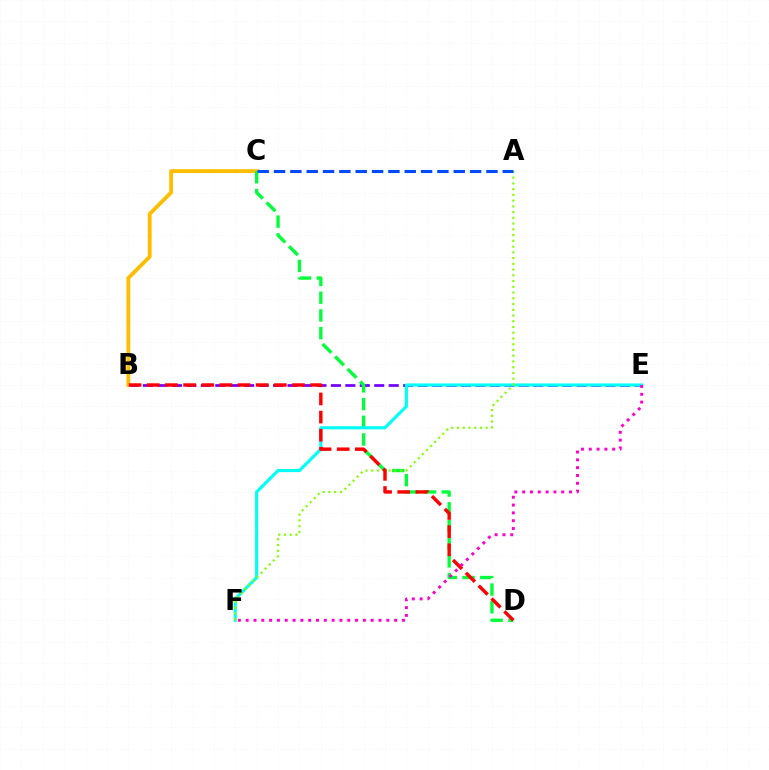{('B', 'E'): [{'color': '#7200ff', 'line_style': 'dashed', 'thickness': 1.96}], ('B', 'C'): [{'color': '#ffbd00', 'line_style': 'solid', 'thickness': 2.75}], ('C', 'D'): [{'color': '#00ff39', 'line_style': 'dashed', 'thickness': 2.41}], ('E', 'F'): [{'color': '#00fff6', 'line_style': 'solid', 'thickness': 2.26}, {'color': '#ff00cf', 'line_style': 'dotted', 'thickness': 2.12}], ('A', 'F'): [{'color': '#84ff00', 'line_style': 'dotted', 'thickness': 1.56}], ('B', 'D'): [{'color': '#ff0000', 'line_style': 'dashed', 'thickness': 2.47}], ('A', 'C'): [{'color': '#004bff', 'line_style': 'dashed', 'thickness': 2.22}]}